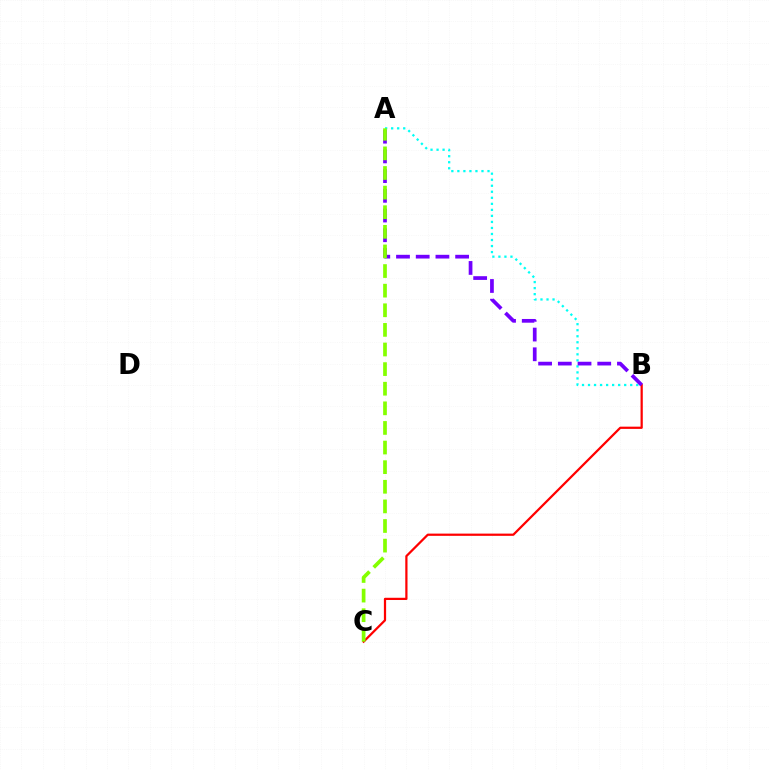{('B', 'C'): [{'color': '#ff0000', 'line_style': 'solid', 'thickness': 1.61}], ('A', 'B'): [{'color': '#00fff6', 'line_style': 'dotted', 'thickness': 1.64}, {'color': '#7200ff', 'line_style': 'dashed', 'thickness': 2.68}], ('A', 'C'): [{'color': '#84ff00', 'line_style': 'dashed', 'thickness': 2.66}]}